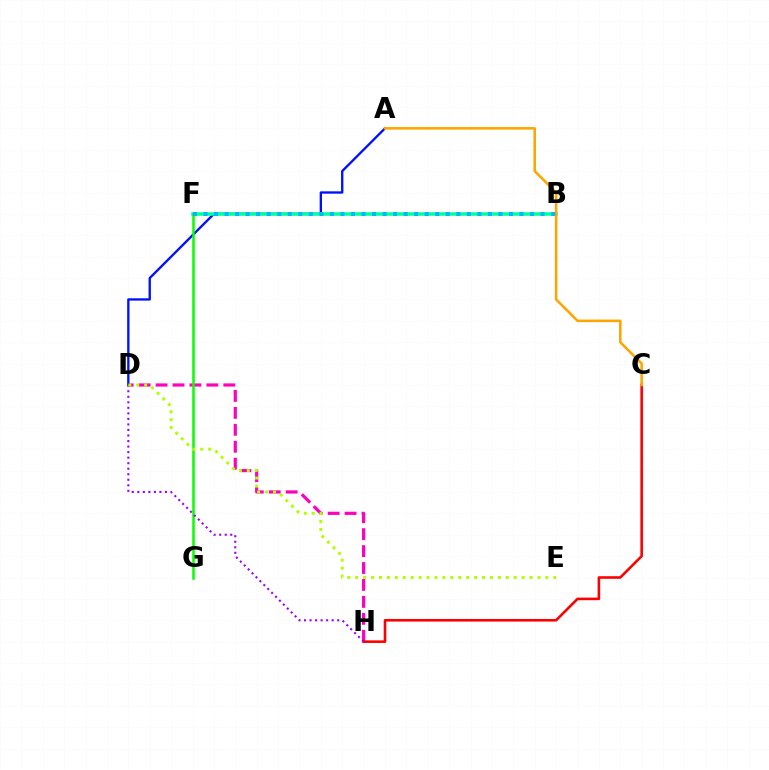{('D', 'H'): [{'color': '#ff00bd', 'line_style': 'dashed', 'thickness': 2.3}, {'color': '#9b00ff', 'line_style': 'dotted', 'thickness': 1.5}], ('C', 'H'): [{'color': '#ff0000', 'line_style': 'solid', 'thickness': 1.87}], ('A', 'D'): [{'color': '#0010ff', 'line_style': 'solid', 'thickness': 1.68}], ('B', 'F'): [{'color': '#00ff9d', 'line_style': 'solid', 'thickness': 2.57}, {'color': '#00b5ff', 'line_style': 'dotted', 'thickness': 2.86}], ('F', 'G'): [{'color': '#08ff00', 'line_style': 'solid', 'thickness': 1.82}], ('D', 'E'): [{'color': '#b3ff00', 'line_style': 'dotted', 'thickness': 2.15}], ('A', 'C'): [{'color': '#ffa500', 'line_style': 'solid', 'thickness': 1.84}]}